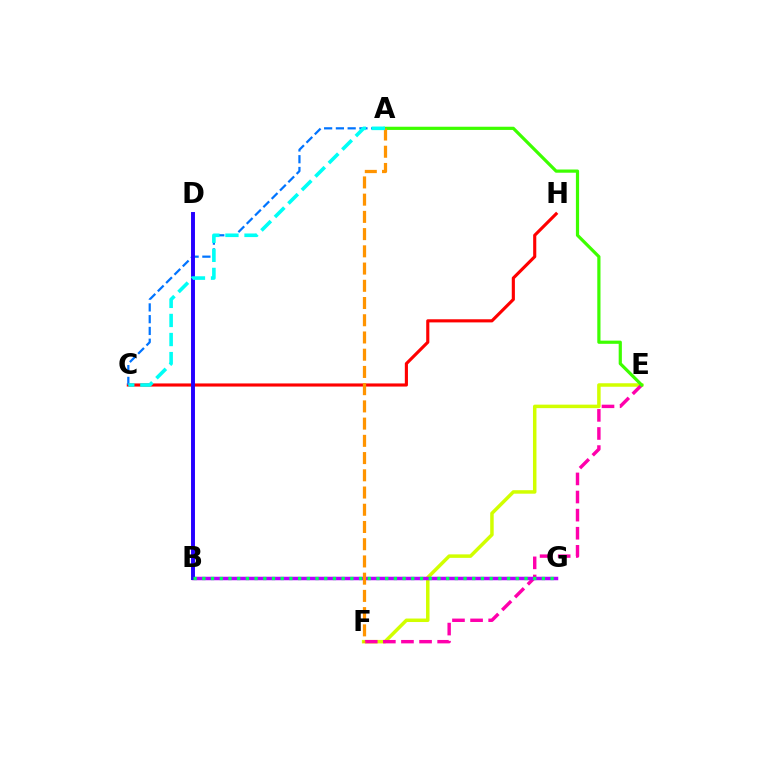{('C', 'H'): [{'color': '#ff0000', 'line_style': 'solid', 'thickness': 2.25}], ('E', 'F'): [{'color': '#d1ff00', 'line_style': 'solid', 'thickness': 2.51}, {'color': '#ff00ac', 'line_style': 'dashed', 'thickness': 2.46}], ('A', 'C'): [{'color': '#0074ff', 'line_style': 'dashed', 'thickness': 1.6}, {'color': '#00fff6', 'line_style': 'dashed', 'thickness': 2.59}], ('B', 'G'): [{'color': '#b900ff', 'line_style': 'solid', 'thickness': 2.52}, {'color': '#00ff5c', 'line_style': 'dotted', 'thickness': 2.37}], ('A', 'E'): [{'color': '#3dff00', 'line_style': 'solid', 'thickness': 2.3}], ('B', 'D'): [{'color': '#2500ff', 'line_style': 'solid', 'thickness': 2.83}], ('A', 'F'): [{'color': '#ff9400', 'line_style': 'dashed', 'thickness': 2.34}]}